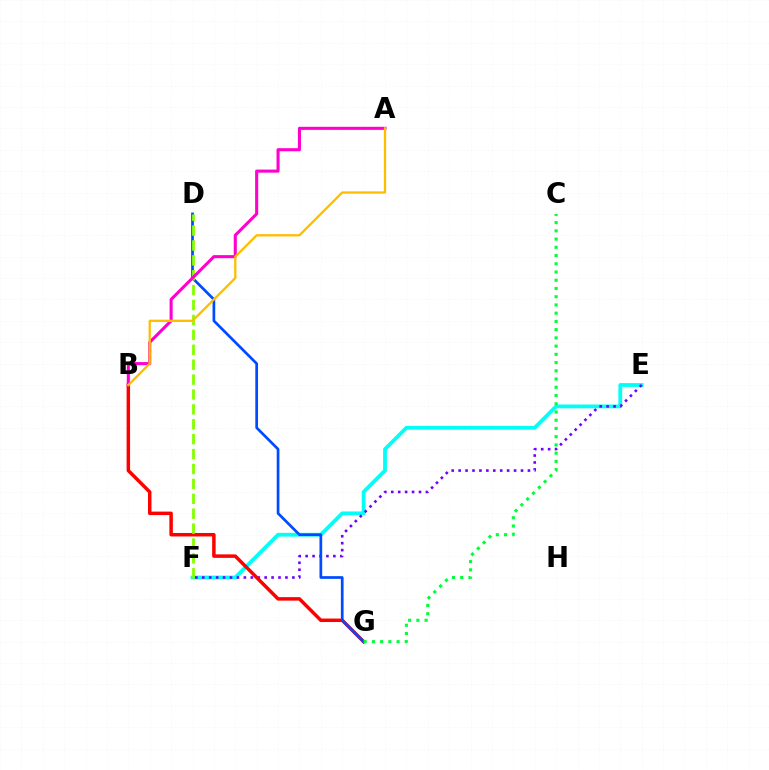{('E', 'F'): [{'color': '#00fff6', 'line_style': 'solid', 'thickness': 2.72}, {'color': '#7200ff', 'line_style': 'dotted', 'thickness': 1.88}], ('B', 'G'): [{'color': '#ff0000', 'line_style': 'solid', 'thickness': 2.5}], ('D', 'G'): [{'color': '#004bff', 'line_style': 'solid', 'thickness': 1.95}], ('D', 'F'): [{'color': '#84ff00', 'line_style': 'dashed', 'thickness': 2.02}], ('A', 'B'): [{'color': '#ff00cf', 'line_style': 'solid', 'thickness': 2.22}, {'color': '#ffbd00', 'line_style': 'solid', 'thickness': 1.66}], ('C', 'G'): [{'color': '#00ff39', 'line_style': 'dotted', 'thickness': 2.24}]}